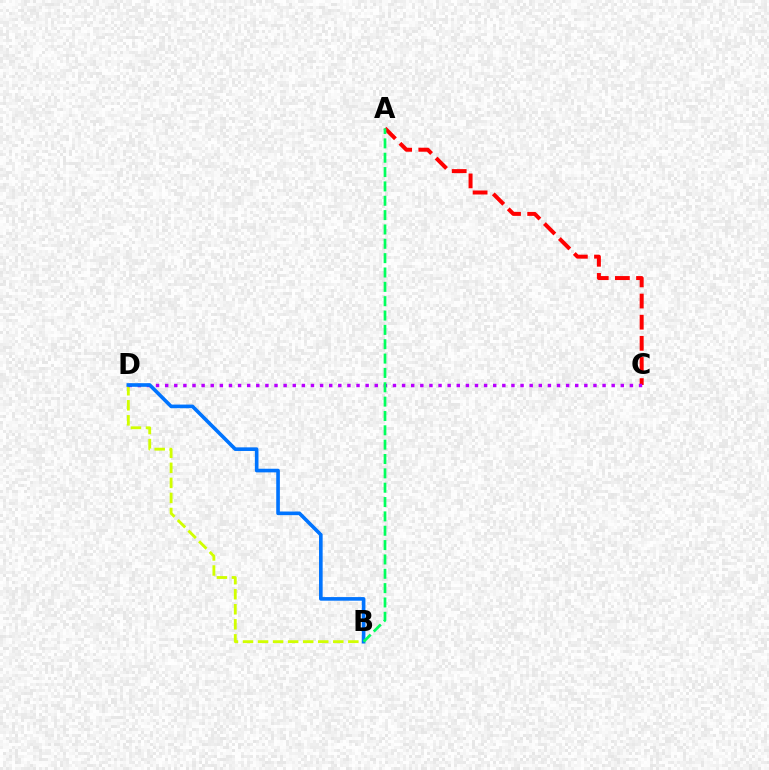{('A', 'C'): [{'color': '#ff0000', 'line_style': 'dashed', 'thickness': 2.87}], ('B', 'D'): [{'color': '#d1ff00', 'line_style': 'dashed', 'thickness': 2.04}, {'color': '#0074ff', 'line_style': 'solid', 'thickness': 2.61}], ('C', 'D'): [{'color': '#b900ff', 'line_style': 'dotted', 'thickness': 2.48}], ('A', 'B'): [{'color': '#00ff5c', 'line_style': 'dashed', 'thickness': 1.95}]}